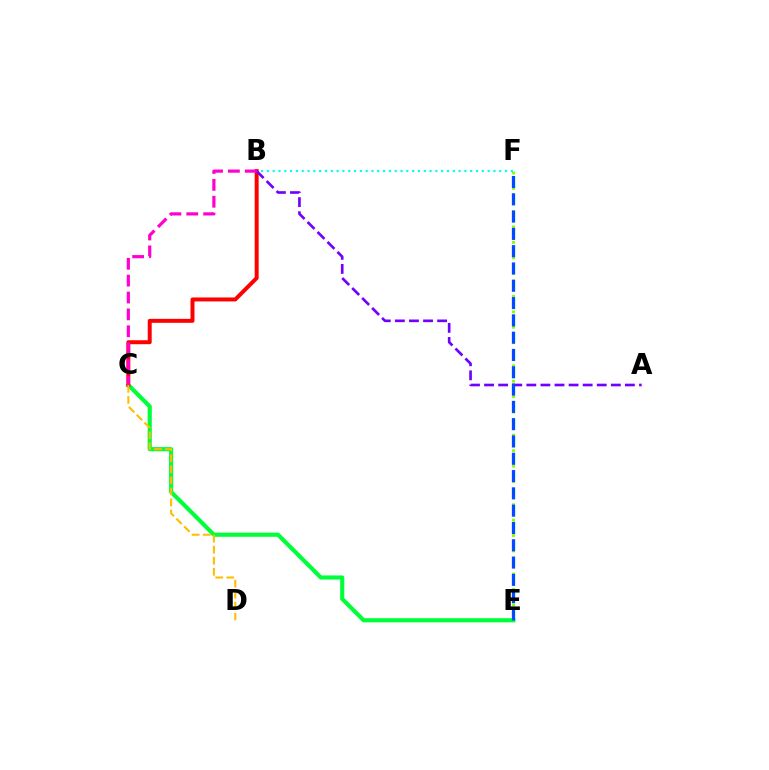{('C', 'E'): [{'color': '#00ff39', 'line_style': 'solid', 'thickness': 2.98}], ('E', 'F'): [{'color': '#84ff00', 'line_style': 'dotted', 'thickness': 2.1}, {'color': '#004bff', 'line_style': 'dashed', 'thickness': 2.35}], ('B', 'F'): [{'color': '#00fff6', 'line_style': 'dotted', 'thickness': 1.58}], ('B', 'C'): [{'color': '#ff0000', 'line_style': 'solid', 'thickness': 2.85}, {'color': '#ff00cf', 'line_style': 'dashed', 'thickness': 2.29}], ('C', 'D'): [{'color': '#ffbd00', 'line_style': 'dashed', 'thickness': 1.5}], ('A', 'B'): [{'color': '#7200ff', 'line_style': 'dashed', 'thickness': 1.91}]}